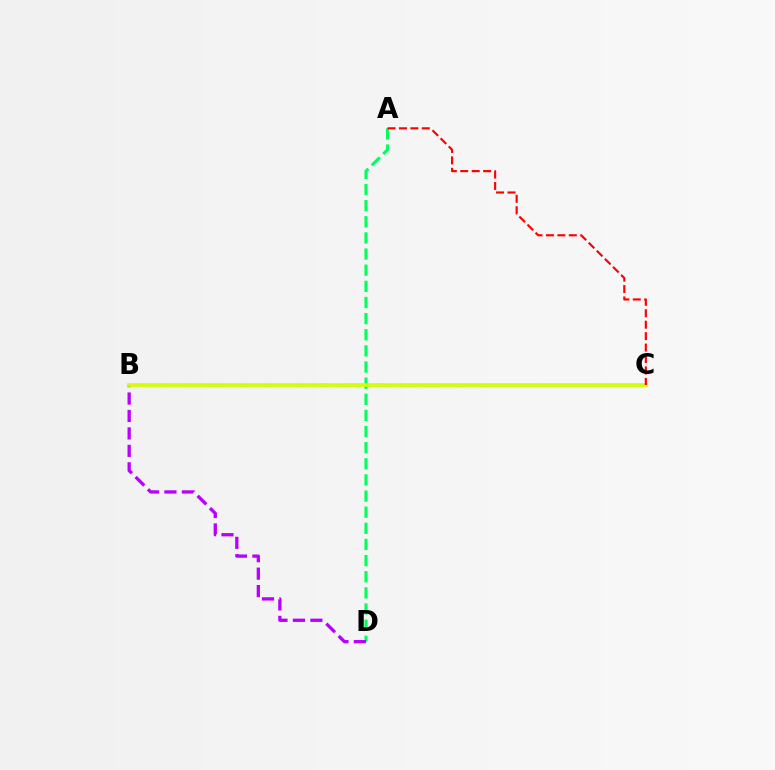{('A', 'D'): [{'color': '#00ff5c', 'line_style': 'dashed', 'thickness': 2.19}], ('B', 'C'): [{'color': '#0074ff', 'line_style': 'dashed', 'thickness': 1.54}, {'color': '#d1ff00', 'line_style': 'solid', 'thickness': 2.62}], ('B', 'D'): [{'color': '#b900ff', 'line_style': 'dashed', 'thickness': 2.37}], ('A', 'C'): [{'color': '#ff0000', 'line_style': 'dashed', 'thickness': 1.55}]}